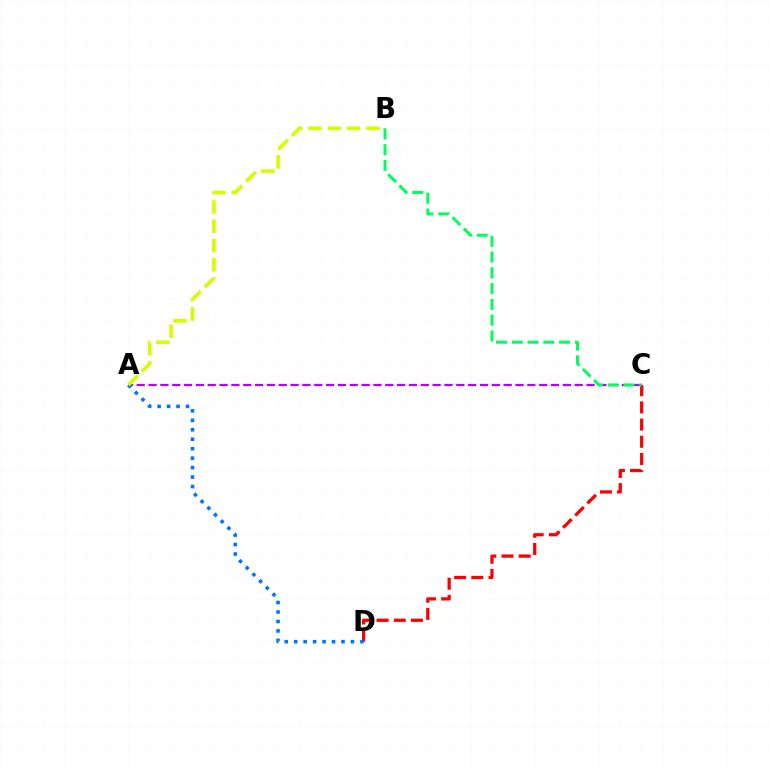{('A', 'C'): [{'color': '#b900ff', 'line_style': 'dashed', 'thickness': 1.61}], ('C', 'D'): [{'color': '#ff0000', 'line_style': 'dashed', 'thickness': 2.34}], ('A', 'D'): [{'color': '#0074ff', 'line_style': 'dotted', 'thickness': 2.57}], ('A', 'B'): [{'color': '#d1ff00', 'line_style': 'dashed', 'thickness': 2.63}], ('B', 'C'): [{'color': '#00ff5c', 'line_style': 'dashed', 'thickness': 2.14}]}